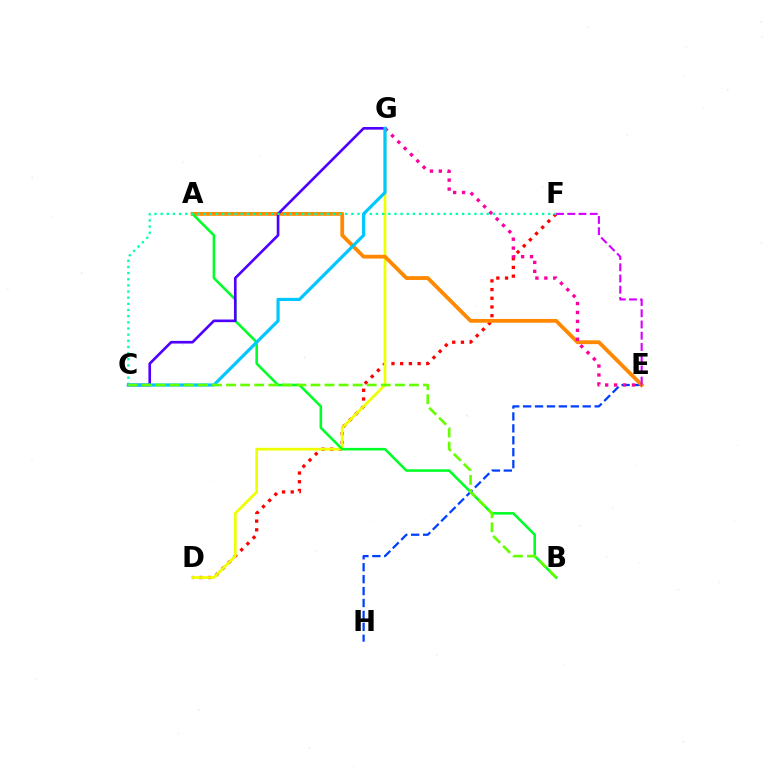{('D', 'F'): [{'color': '#ff0000', 'line_style': 'dotted', 'thickness': 2.36}], ('E', 'H'): [{'color': '#003fff', 'line_style': 'dashed', 'thickness': 1.62}], ('D', 'G'): [{'color': '#eeff00', 'line_style': 'solid', 'thickness': 1.96}], ('A', 'E'): [{'color': '#ff8800', 'line_style': 'solid', 'thickness': 2.73}], ('A', 'B'): [{'color': '#00ff27', 'line_style': 'solid', 'thickness': 1.84}], ('E', 'G'): [{'color': '#ff00a0', 'line_style': 'dotted', 'thickness': 2.42}], ('C', 'G'): [{'color': '#4f00ff', 'line_style': 'solid', 'thickness': 1.91}, {'color': '#00c7ff', 'line_style': 'solid', 'thickness': 2.29}], ('C', 'F'): [{'color': '#00ffaf', 'line_style': 'dotted', 'thickness': 1.67}], ('E', 'F'): [{'color': '#d600ff', 'line_style': 'dashed', 'thickness': 1.53}], ('B', 'C'): [{'color': '#66ff00', 'line_style': 'dashed', 'thickness': 1.91}]}